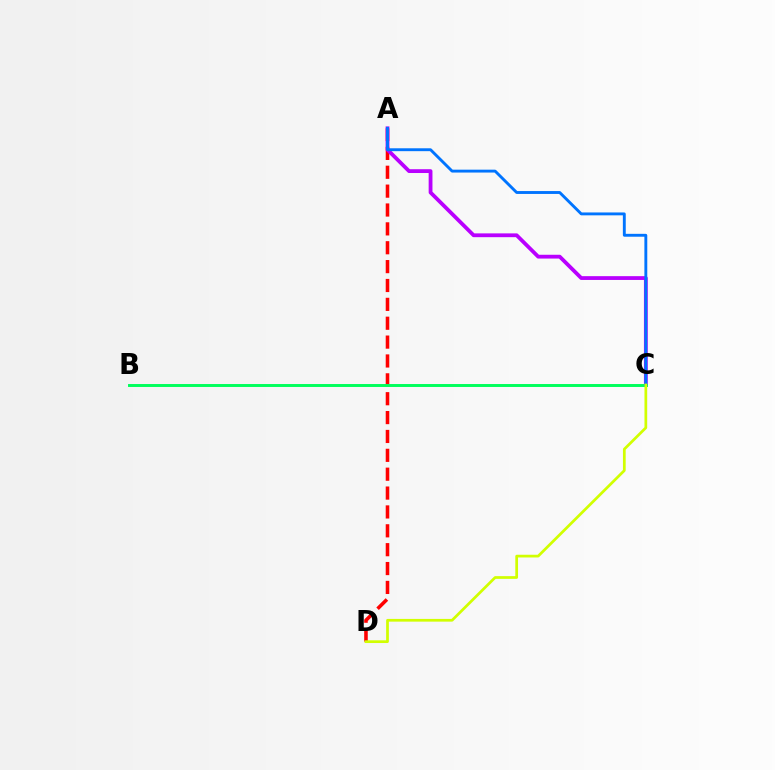{('A', 'D'): [{'color': '#ff0000', 'line_style': 'dashed', 'thickness': 2.56}], ('A', 'C'): [{'color': '#b900ff', 'line_style': 'solid', 'thickness': 2.74}, {'color': '#0074ff', 'line_style': 'solid', 'thickness': 2.08}], ('B', 'C'): [{'color': '#00ff5c', 'line_style': 'solid', 'thickness': 2.12}], ('C', 'D'): [{'color': '#d1ff00', 'line_style': 'solid', 'thickness': 1.96}]}